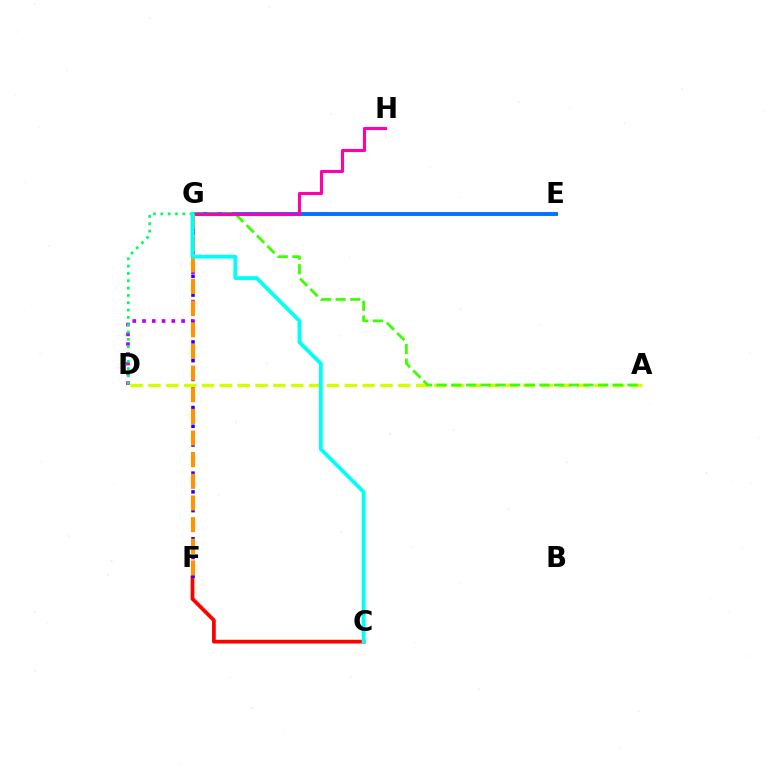{('C', 'F'): [{'color': '#ff0000', 'line_style': 'solid', 'thickness': 2.69}], ('D', 'G'): [{'color': '#b900ff', 'line_style': 'dotted', 'thickness': 2.65}, {'color': '#00ff5c', 'line_style': 'dotted', 'thickness': 1.99}], ('A', 'D'): [{'color': '#d1ff00', 'line_style': 'dashed', 'thickness': 2.42}], ('E', 'G'): [{'color': '#0074ff', 'line_style': 'solid', 'thickness': 2.84}], ('F', 'G'): [{'color': '#2500ff', 'line_style': 'dotted', 'thickness': 2.55}, {'color': '#ff9400', 'line_style': 'dashed', 'thickness': 2.94}], ('A', 'G'): [{'color': '#3dff00', 'line_style': 'dashed', 'thickness': 2.0}], ('G', 'H'): [{'color': '#ff00ac', 'line_style': 'solid', 'thickness': 2.22}], ('C', 'G'): [{'color': '#00fff6', 'line_style': 'solid', 'thickness': 2.75}]}